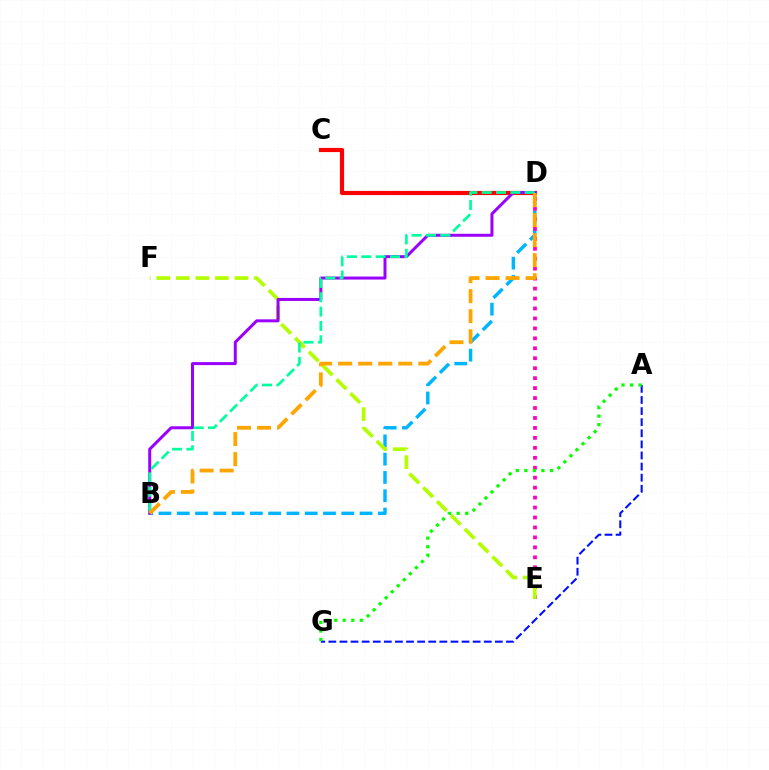{('C', 'D'): [{'color': '#ff0000', 'line_style': 'solid', 'thickness': 3.0}], ('B', 'D'): [{'color': '#00b5ff', 'line_style': 'dashed', 'thickness': 2.48}, {'color': '#9b00ff', 'line_style': 'solid', 'thickness': 2.16}, {'color': '#00ff9d', 'line_style': 'dashed', 'thickness': 1.95}, {'color': '#ffa500', 'line_style': 'dashed', 'thickness': 2.72}], ('D', 'E'): [{'color': '#ff00bd', 'line_style': 'dotted', 'thickness': 2.7}], ('A', 'G'): [{'color': '#0010ff', 'line_style': 'dashed', 'thickness': 1.51}, {'color': '#08ff00', 'line_style': 'dotted', 'thickness': 2.32}], ('E', 'F'): [{'color': '#b3ff00', 'line_style': 'dashed', 'thickness': 2.66}]}